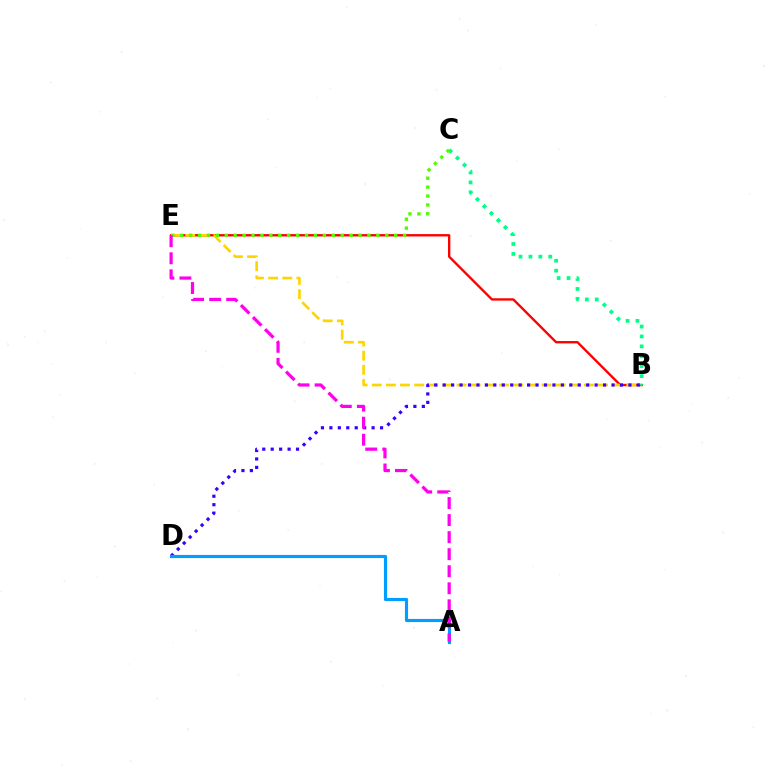{('B', 'E'): [{'color': '#ff0000', 'line_style': 'solid', 'thickness': 1.7}, {'color': '#ffd500', 'line_style': 'dashed', 'thickness': 1.92}], ('B', 'D'): [{'color': '#3700ff', 'line_style': 'dotted', 'thickness': 2.29}], ('B', 'C'): [{'color': '#00ff86', 'line_style': 'dotted', 'thickness': 2.69}], ('A', 'D'): [{'color': '#009eff', 'line_style': 'solid', 'thickness': 2.27}], ('C', 'E'): [{'color': '#4fff00', 'line_style': 'dotted', 'thickness': 2.42}], ('A', 'E'): [{'color': '#ff00ed', 'line_style': 'dashed', 'thickness': 2.32}]}